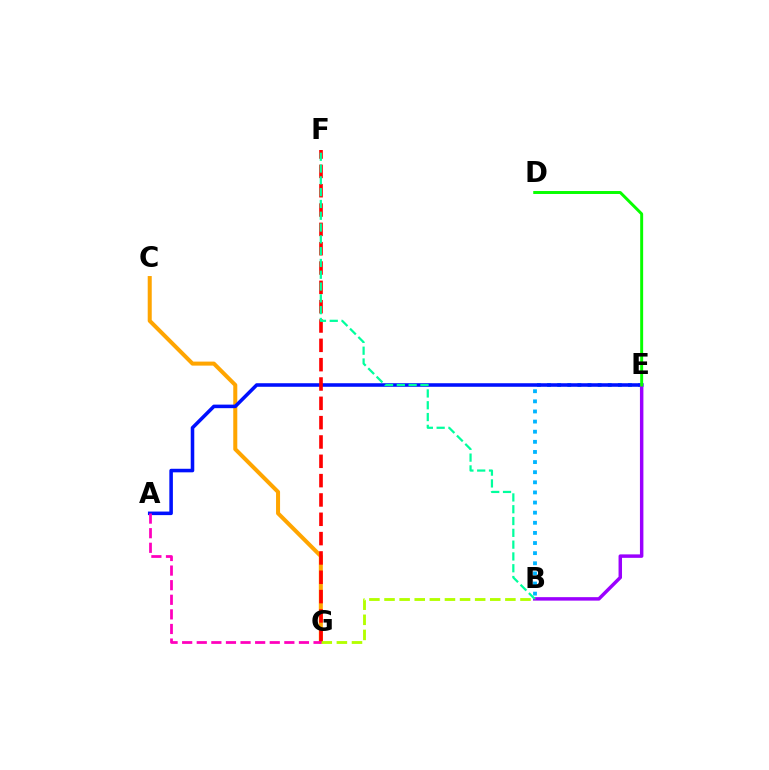{('B', 'E'): [{'color': '#00b5ff', 'line_style': 'dotted', 'thickness': 2.75}, {'color': '#9b00ff', 'line_style': 'solid', 'thickness': 2.5}], ('C', 'G'): [{'color': '#ffa500', 'line_style': 'solid', 'thickness': 2.9}], ('A', 'E'): [{'color': '#0010ff', 'line_style': 'solid', 'thickness': 2.56}], ('F', 'G'): [{'color': '#ff0000', 'line_style': 'dashed', 'thickness': 2.63}], ('B', 'G'): [{'color': '#b3ff00', 'line_style': 'dashed', 'thickness': 2.05}], ('D', 'E'): [{'color': '#08ff00', 'line_style': 'solid', 'thickness': 2.13}], ('B', 'F'): [{'color': '#00ff9d', 'line_style': 'dashed', 'thickness': 1.6}], ('A', 'G'): [{'color': '#ff00bd', 'line_style': 'dashed', 'thickness': 1.98}]}